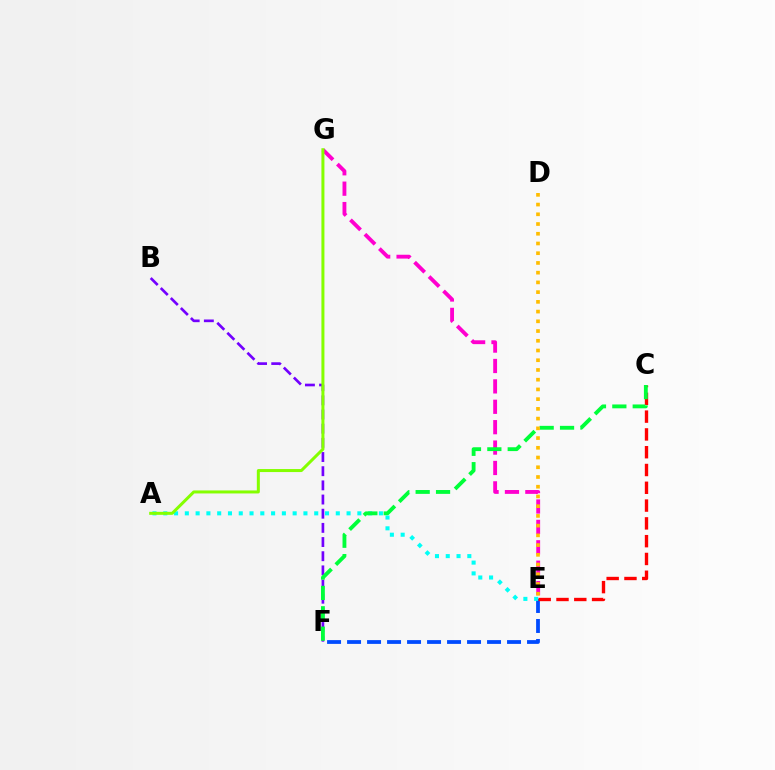{('E', 'F'): [{'color': '#004bff', 'line_style': 'dashed', 'thickness': 2.72}], ('B', 'F'): [{'color': '#7200ff', 'line_style': 'dashed', 'thickness': 1.92}], ('A', 'E'): [{'color': '#00fff6', 'line_style': 'dotted', 'thickness': 2.93}], ('C', 'E'): [{'color': '#ff0000', 'line_style': 'dashed', 'thickness': 2.42}], ('E', 'G'): [{'color': '#ff00cf', 'line_style': 'dashed', 'thickness': 2.77}], ('A', 'G'): [{'color': '#84ff00', 'line_style': 'solid', 'thickness': 2.17}], ('C', 'F'): [{'color': '#00ff39', 'line_style': 'dashed', 'thickness': 2.77}], ('D', 'E'): [{'color': '#ffbd00', 'line_style': 'dotted', 'thickness': 2.64}]}